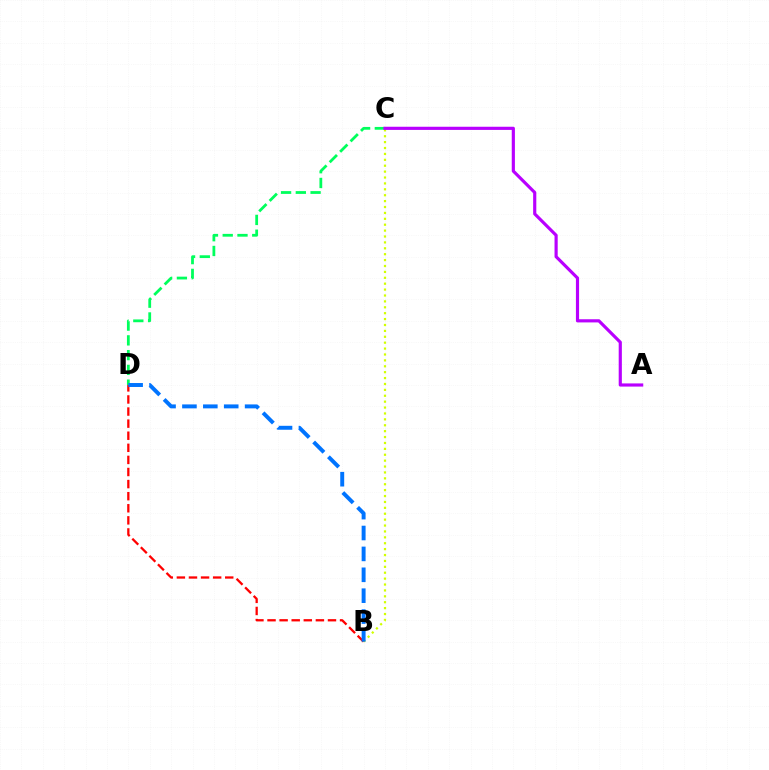{('C', 'D'): [{'color': '#00ff5c', 'line_style': 'dashed', 'thickness': 2.01}], ('B', 'D'): [{'color': '#ff0000', 'line_style': 'dashed', 'thickness': 1.64}, {'color': '#0074ff', 'line_style': 'dashed', 'thickness': 2.84}], ('B', 'C'): [{'color': '#d1ff00', 'line_style': 'dotted', 'thickness': 1.6}], ('A', 'C'): [{'color': '#b900ff', 'line_style': 'solid', 'thickness': 2.28}]}